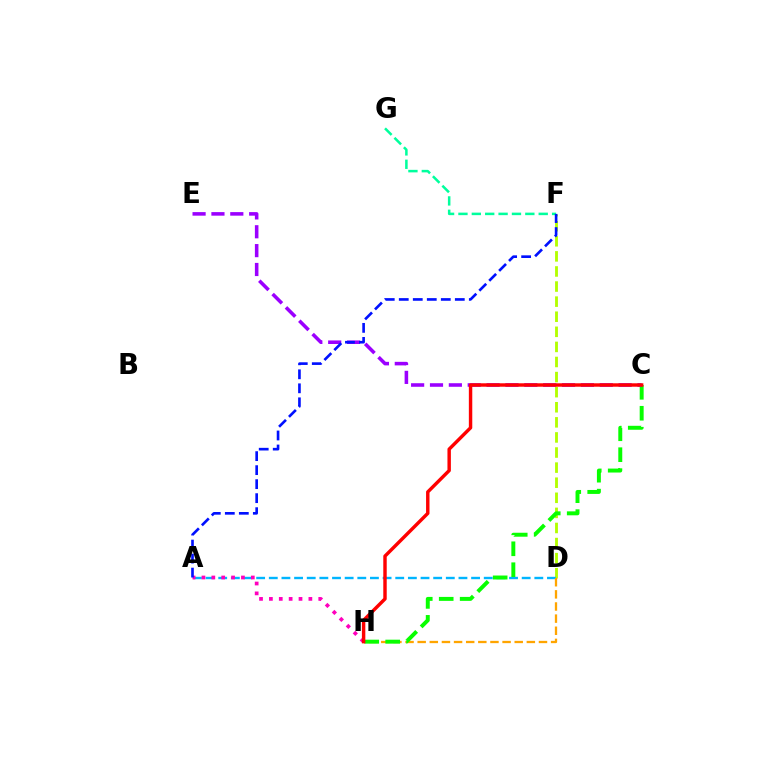{('D', 'F'): [{'color': '#b3ff00', 'line_style': 'dashed', 'thickness': 2.05}], ('A', 'D'): [{'color': '#00b5ff', 'line_style': 'dashed', 'thickness': 1.72}], ('D', 'H'): [{'color': '#ffa500', 'line_style': 'dashed', 'thickness': 1.65}], ('C', 'H'): [{'color': '#08ff00', 'line_style': 'dashed', 'thickness': 2.85}, {'color': '#ff0000', 'line_style': 'solid', 'thickness': 2.47}], ('C', 'E'): [{'color': '#9b00ff', 'line_style': 'dashed', 'thickness': 2.56}], ('F', 'G'): [{'color': '#00ff9d', 'line_style': 'dashed', 'thickness': 1.82}], ('A', 'H'): [{'color': '#ff00bd', 'line_style': 'dotted', 'thickness': 2.68}], ('A', 'F'): [{'color': '#0010ff', 'line_style': 'dashed', 'thickness': 1.9}]}